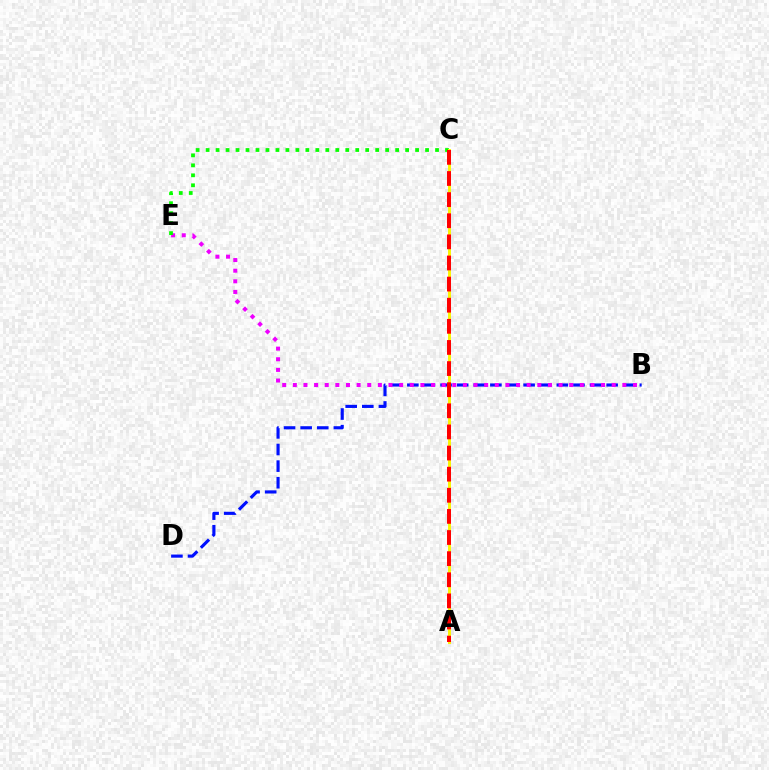{('A', 'C'): [{'color': '#00fff6', 'line_style': 'dotted', 'thickness': 1.8}, {'color': '#fcf500', 'line_style': 'solid', 'thickness': 2.09}, {'color': '#ff0000', 'line_style': 'dashed', 'thickness': 2.87}], ('B', 'D'): [{'color': '#0010ff', 'line_style': 'dashed', 'thickness': 2.26}], ('B', 'E'): [{'color': '#ee00ff', 'line_style': 'dotted', 'thickness': 2.89}], ('C', 'E'): [{'color': '#08ff00', 'line_style': 'dotted', 'thickness': 2.71}]}